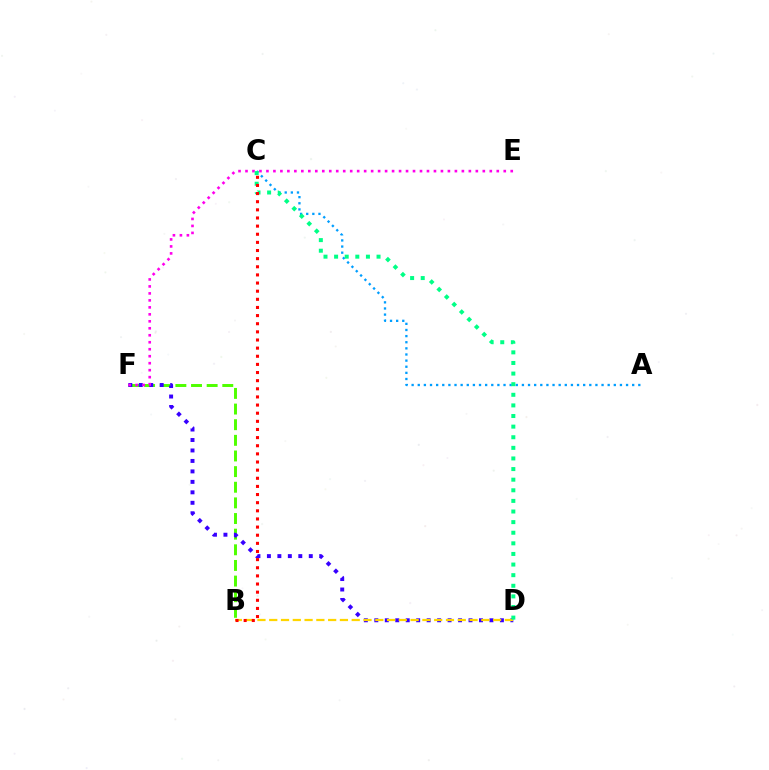{('B', 'F'): [{'color': '#4fff00', 'line_style': 'dashed', 'thickness': 2.12}], ('A', 'C'): [{'color': '#009eff', 'line_style': 'dotted', 'thickness': 1.66}], ('D', 'F'): [{'color': '#3700ff', 'line_style': 'dotted', 'thickness': 2.84}], ('B', 'D'): [{'color': '#ffd500', 'line_style': 'dashed', 'thickness': 1.6}], ('E', 'F'): [{'color': '#ff00ed', 'line_style': 'dotted', 'thickness': 1.9}], ('C', 'D'): [{'color': '#00ff86', 'line_style': 'dotted', 'thickness': 2.88}], ('B', 'C'): [{'color': '#ff0000', 'line_style': 'dotted', 'thickness': 2.21}]}